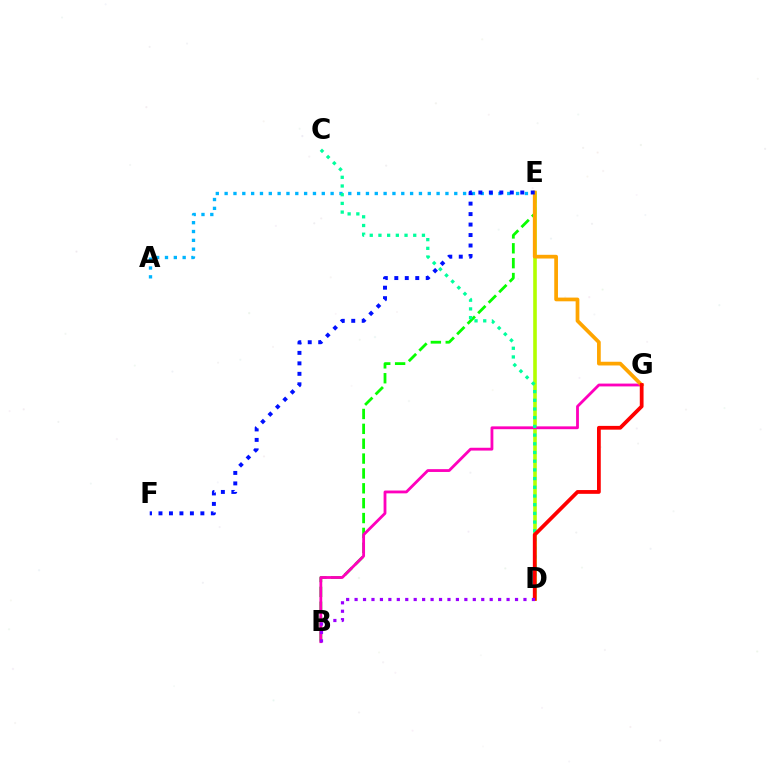{('D', 'E'): [{'color': '#b3ff00', 'line_style': 'solid', 'thickness': 2.6}], ('A', 'E'): [{'color': '#00b5ff', 'line_style': 'dotted', 'thickness': 2.4}], ('B', 'E'): [{'color': '#08ff00', 'line_style': 'dashed', 'thickness': 2.02}], ('B', 'G'): [{'color': '#ff00bd', 'line_style': 'solid', 'thickness': 2.03}], ('C', 'D'): [{'color': '#00ff9d', 'line_style': 'dotted', 'thickness': 2.36}], ('E', 'G'): [{'color': '#ffa500', 'line_style': 'solid', 'thickness': 2.68}], ('D', 'G'): [{'color': '#ff0000', 'line_style': 'solid', 'thickness': 2.71}], ('B', 'D'): [{'color': '#9b00ff', 'line_style': 'dotted', 'thickness': 2.29}], ('E', 'F'): [{'color': '#0010ff', 'line_style': 'dotted', 'thickness': 2.85}]}